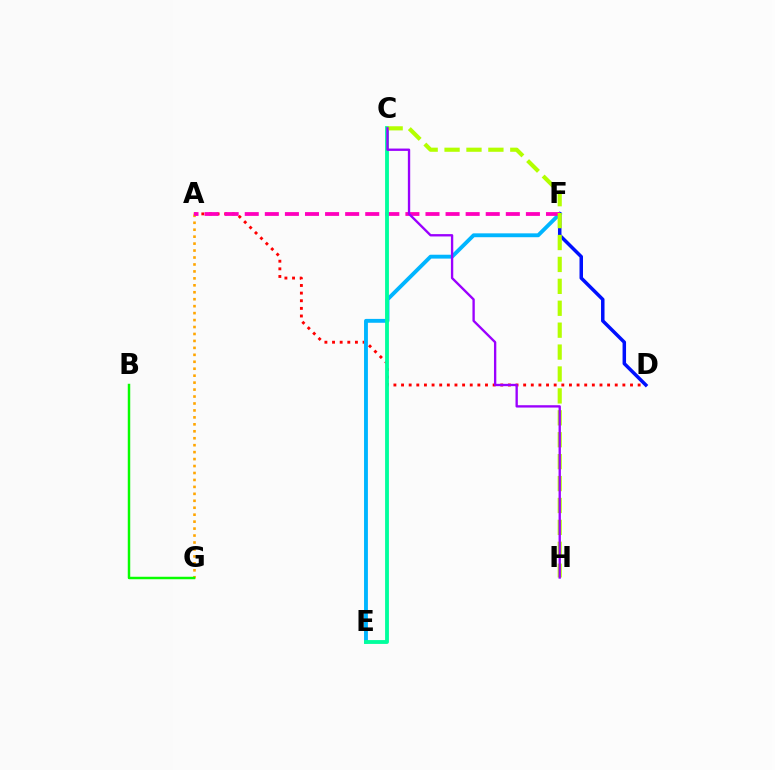{('A', 'D'): [{'color': '#ff0000', 'line_style': 'dotted', 'thickness': 2.07}], ('E', 'F'): [{'color': '#00b5ff', 'line_style': 'solid', 'thickness': 2.79}], ('A', 'G'): [{'color': '#ffa500', 'line_style': 'dotted', 'thickness': 1.89}], ('B', 'G'): [{'color': '#08ff00', 'line_style': 'solid', 'thickness': 1.78}], ('D', 'F'): [{'color': '#0010ff', 'line_style': 'solid', 'thickness': 2.51}], ('A', 'F'): [{'color': '#ff00bd', 'line_style': 'dashed', 'thickness': 2.73}], ('C', 'E'): [{'color': '#00ff9d', 'line_style': 'solid', 'thickness': 2.76}], ('C', 'H'): [{'color': '#b3ff00', 'line_style': 'dashed', 'thickness': 2.98}, {'color': '#9b00ff', 'line_style': 'solid', 'thickness': 1.69}]}